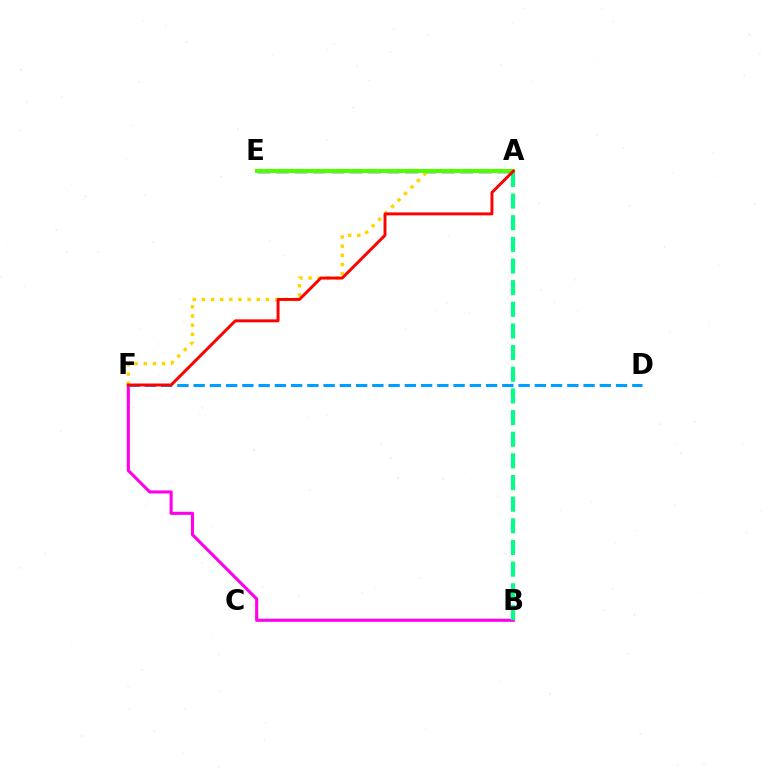{('A', 'E'): [{'color': '#3700ff', 'line_style': 'dashed', 'thickness': 2.51}, {'color': '#4fff00', 'line_style': 'solid', 'thickness': 2.94}], ('B', 'F'): [{'color': '#ff00ed', 'line_style': 'solid', 'thickness': 2.23}], ('A', 'F'): [{'color': '#ffd500', 'line_style': 'dotted', 'thickness': 2.49}, {'color': '#ff0000', 'line_style': 'solid', 'thickness': 2.11}], ('D', 'F'): [{'color': '#009eff', 'line_style': 'dashed', 'thickness': 2.21}], ('A', 'B'): [{'color': '#00ff86', 'line_style': 'dashed', 'thickness': 2.94}]}